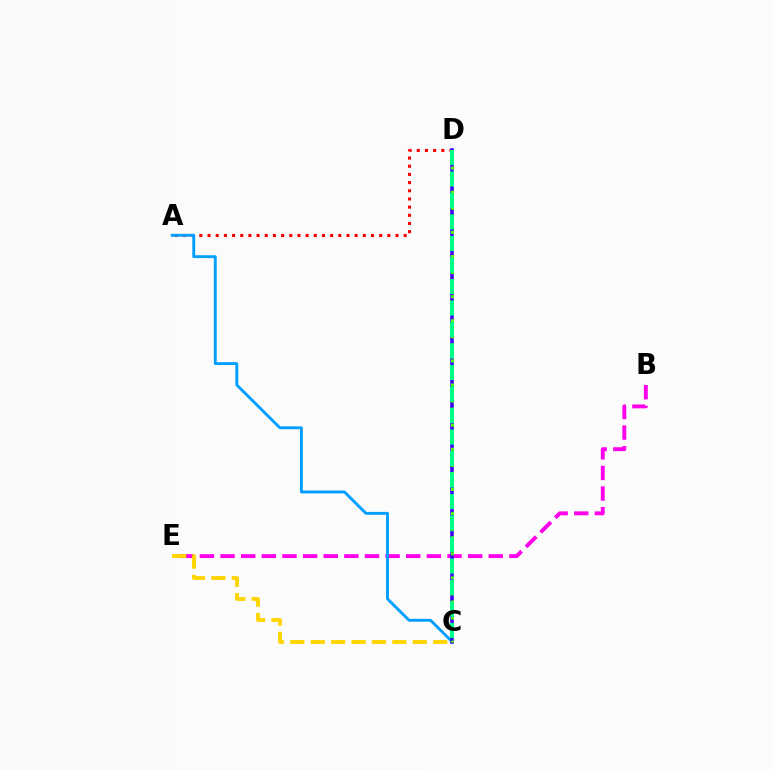{('B', 'E'): [{'color': '#ff00ed', 'line_style': 'dashed', 'thickness': 2.8}], ('A', 'D'): [{'color': '#ff0000', 'line_style': 'dotted', 'thickness': 2.22}], ('A', 'C'): [{'color': '#009eff', 'line_style': 'solid', 'thickness': 2.07}], ('C', 'D'): [{'color': '#3700ff', 'line_style': 'solid', 'thickness': 2.56}, {'color': '#4fff00', 'line_style': 'dotted', 'thickness': 2.18}, {'color': '#00ff86', 'line_style': 'dashed', 'thickness': 2.92}], ('C', 'E'): [{'color': '#ffd500', 'line_style': 'dashed', 'thickness': 2.77}]}